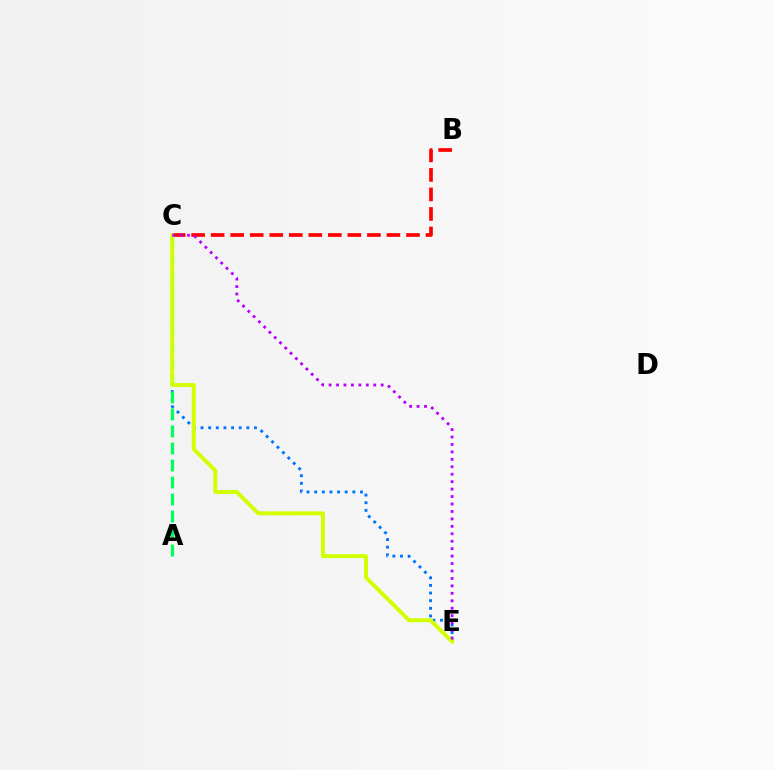{('C', 'E'): [{'color': '#0074ff', 'line_style': 'dotted', 'thickness': 2.07}, {'color': '#d1ff00', 'line_style': 'solid', 'thickness': 2.83}, {'color': '#b900ff', 'line_style': 'dotted', 'thickness': 2.02}], ('B', 'C'): [{'color': '#ff0000', 'line_style': 'dashed', 'thickness': 2.65}], ('A', 'C'): [{'color': '#00ff5c', 'line_style': 'dashed', 'thickness': 2.31}]}